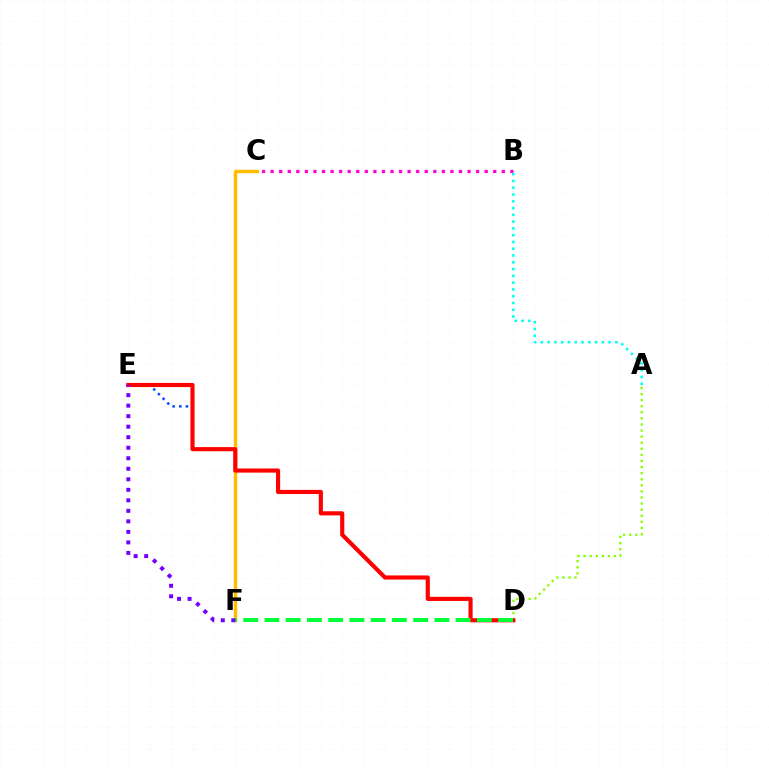{('E', 'F'): [{'color': '#004bff', 'line_style': 'dotted', 'thickness': 1.8}, {'color': '#7200ff', 'line_style': 'dotted', 'thickness': 2.86}], ('A', 'D'): [{'color': '#84ff00', 'line_style': 'dotted', 'thickness': 1.65}], ('C', 'F'): [{'color': '#ffbd00', 'line_style': 'solid', 'thickness': 2.49}], ('B', 'C'): [{'color': '#ff00cf', 'line_style': 'dotted', 'thickness': 2.33}], ('D', 'E'): [{'color': '#ff0000', 'line_style': 'solid', 'thickness': 2.98}], ('A', 'B'): [{'color': '#00fff6', 'line_style': 'dotted', 'thickness': 1.84}], ('D', 'F'): [{'color': '#00ff39', 'line_style': 'dashed', 'thickness': 2.89}]}